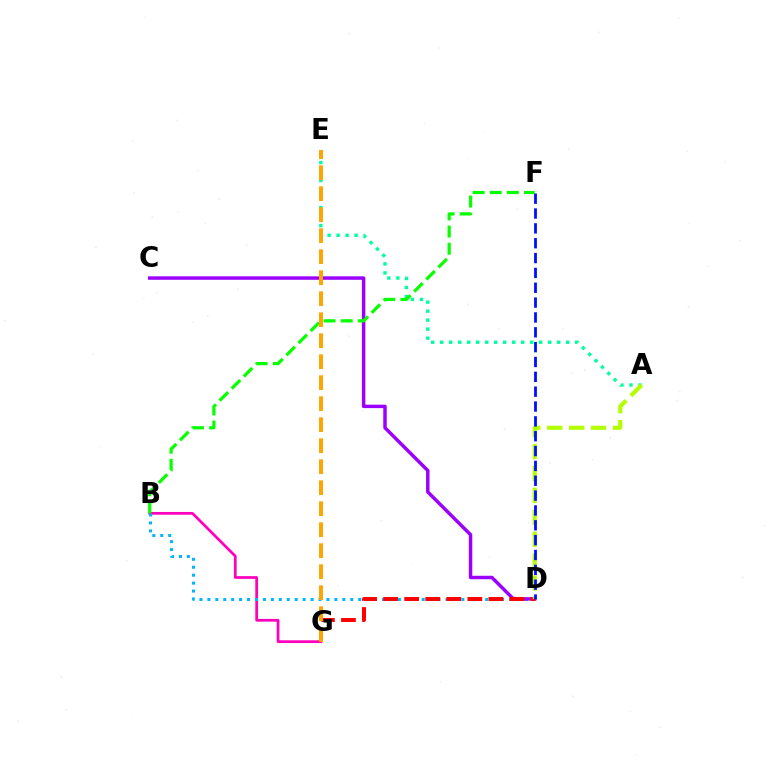{('A', 'E'): [{'color': '#00ff9d', 'line_style': 'dotted', 'thickness': 2.45}], ('B', 'G'): [{'color': '#ff00bd', 'line_style': 'solid', 'thickness': 1.97}], ('B', 'D'): [{'color': '#00b5ff', 'line_style': 'dotted', 'thickness': 2.16}], ('C', 'D'): [{'color': '#9b00ff', 'line_style': 'solid', 'thickness': 2.49}], ('B', 'F'): [{'color': '#08ff00', 'line_style': 'dashed', 'thickness': 2.33}], ('D', 'G'): [{'color': '#ff0000', 'line_style': 'dashed', 'thickness': 2.86}], ('A', 'D'): [{'color': '#b3ff00', 'line_style': 'dashed', 'thickness': 2.98}], ('E', 'G'): [{'color': '#ffa500', 'line_style': 'dashed', 'thickness': 2.85}], ('D', 'F'): [{'color': '#0010ff', 'line_style': 'dashed', 'thickness': 2.02}]}